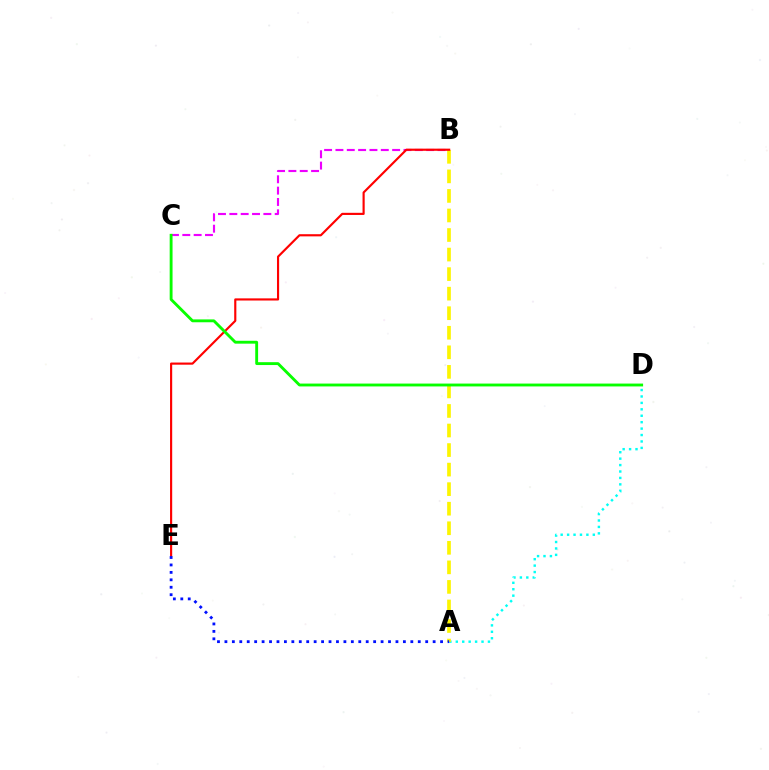{('A', 'D'): [{'color': '#00fff6', 'line_style': 'dotted', 'thickness': 1.75}], ('B', 'C'): [{'color': '#ee00ff', 'line_style': 'dashed', 'thickness': 1.54}], ('A', 'B'): [{'color': '#fcf500', 'line_style': 'dashed', 'thickness': 2.66}], ('B', 'E'): [{'color': '#ff0000', 'line_style': 'solid', 'thickness': 1.55}], ('A', 'E'): [{'color': '#0010ff', 'line_style': 'dotted', 'thickness': 2.02}], ('C', 'D'): [{'color': '#08ff00', 'line_style': 'solid', 'thickness': 2.06}]}